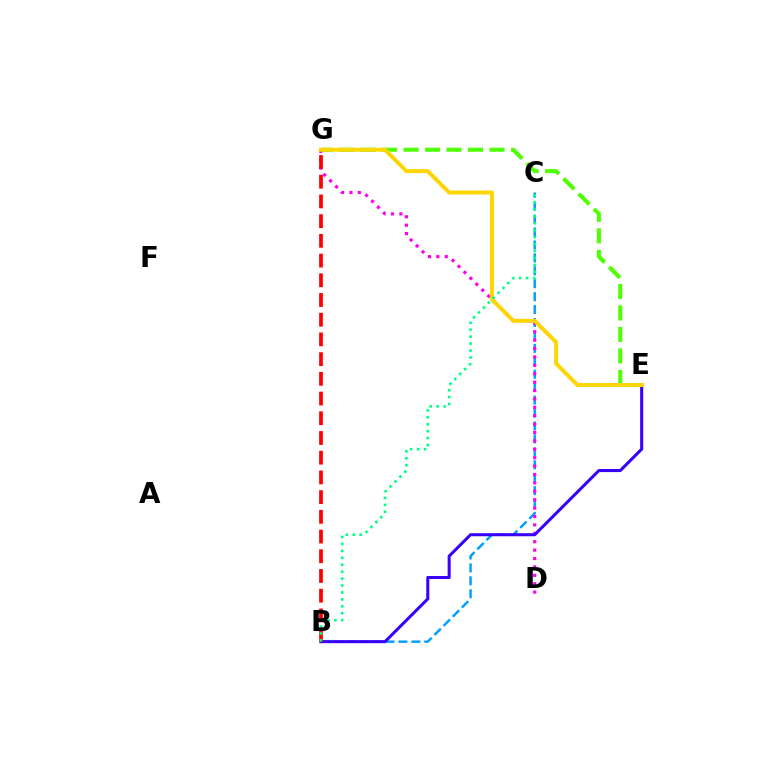{('B', 'C'): [{'color': '#009eff', 'line_style': 'dashed', 'thickness': 1.76}, {'color': '#00ff86', 'line_style': 'dotted', 'thickness': 1.88}], ('D', 'G'): [{'color': '#ff00ed', 'line_style': 'dotted', 'thickness': 2.28}], ('B', 'E'): [{'color': '#3700ff', 'line_style': 'solid', 'thickness': 2.19}], ('E', 'G'): [{'color': '#4fff00', 'line_style': 'dashed', 'thickness': 2.92}, {'color': '#ffd500', 'line_style': 'solid', 'thickness': 2.84}], ('B', 'G'): [{'color': '#ff0000', 'line_style': 'dashed', 'thickness': 2.68}]}